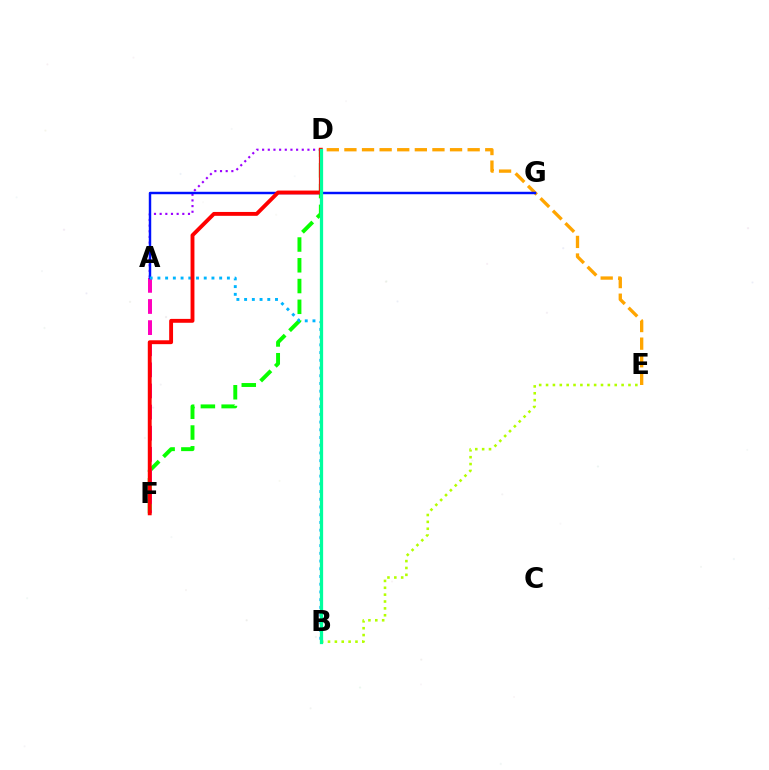{('B', 'E'): [{'color': '#b3ff00', 'line_style': 'dotted', 'thickness': 1.87}], ('A', 'D'): [{'color': '#9b00ff', 'line_style': 'dotted', 'thickness': 1.54}], ('D', 'F'): [{'color': '#08ff00', 'line_style': 'dashed', 'thickness': 2.82}, {'color': '#ff0000', 'line_style': 'solid', 'thickness': 2.79}], ('D', 'E'): [{'color': '#ffa500', 'line_style': 'dashed', 'thickness': 2.39}], ('A', 'F'): [{'color': '#ff00bd', 'line_style': 'dashed', 'thickness': 2.87}], ('A', 'G'): [{'color': '#0010ff', 'line_style': 'solid', 'thickness': 1.76}], ('A', 'B'): [{'color': '#00b5ff', 'line_style': 'dotted', 'thickness': 2.1}], ('B', 'D'): [{'color': '#00ff9d', 'line_style': 'solid', 'thickness': 2.35}]}